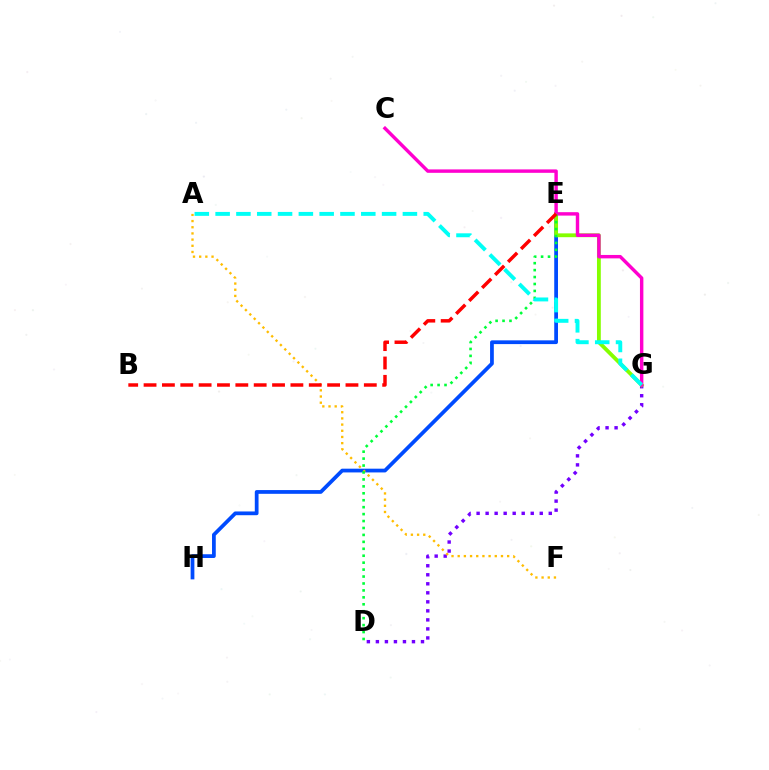{('D', 'G'): [{'color': '#7200ff', 'line_style': 'dotted', 'thickness': 2.45}], ('E', 'H'): [{'color': '#004bff', 'line_style': 'solid', 'thickness': 2.7}], ('E', 'G'): [{'color': '#84ff00', 'line_style': 'solid', 'thickness': 2.75}], ('C', 'G'): [{'color': '#ff00cf', 'line_style': 'solid', 'thickness': 2.46}], ('A', 'F'): [{'color': '#ffbd00', 'line_style': 'dotted', 'thickness': 1.68}], ('D', 'E'): [{'color': '#00ff39', 'line_style': 'dotted', 'thickness': 1.88}], ('B', 'E'): [{'color': '#ff0000', 'line_style': 'dashed', 'thickness': 2.49}], ('A', 'G'): [{'color': '#00fff6', 'line_style': 'dashed', 'thickness': 2.83}]}